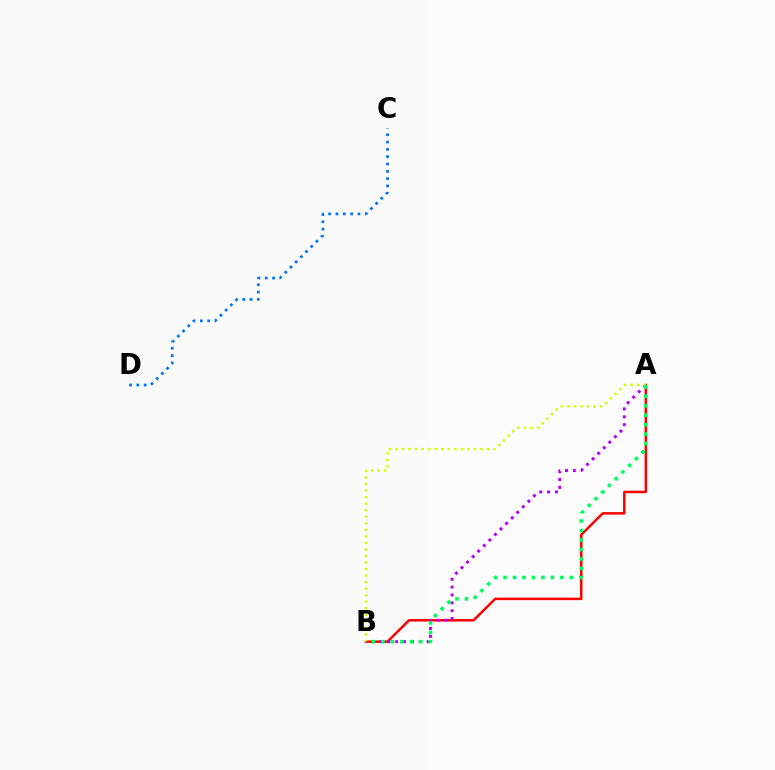{('A', 'B'): [{'color': '#ff0000', 'line_style': 'solid', 'thickness': 1.79}, {'color': '#b900ff', 'line_style': 'dotted', 'thickness': 2.13}, {'color': '#d1ff00', 'line_style': 'dotted', 'thickness': 1.78}, {'color': '#00ff5c', 'line_style': 'dotted', 'thickness': 2.58}], ('C', 'D'): [{'color': '#0074ff', 'line_style': 'dotted', 'thickness': 1.99}]}